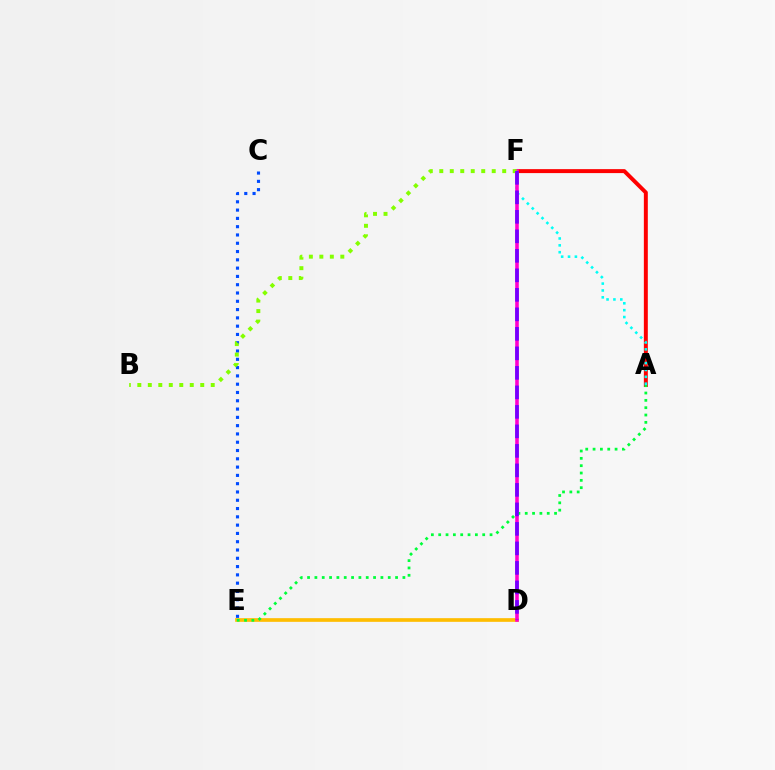{('D', 'E'): [{'color': '#ffbd00', 'line_style': 'solid', 'thickness': 2.65}], ('C', 'E'): [{'color': '#004bff', 'line_style': 'dotted', 'thickness': 2.25}], ('A', 'F'): [{'color': '#ff0000', 'line_style': 'solid', 'thickness': 2.85}, {'color': '#00fff6', 'line_style': 'dotted', 'thickness': 1.87}], ('D', 'F'): [{'color': '#ff00cf', 'line_style': 'solid', 'thickness': 2.58}, {'color': '#7200ff', 'line_style': 'dashed', 'thickness': 2.65}], ('B', 'F'): [{'color': '#84ff00', 'line_style': 'dotted', 'thickness': 2.85}], ('A', 'E'): [{'color': '#00ff39', 'line_style': 'dotted', 'thickness': 1.99}]}